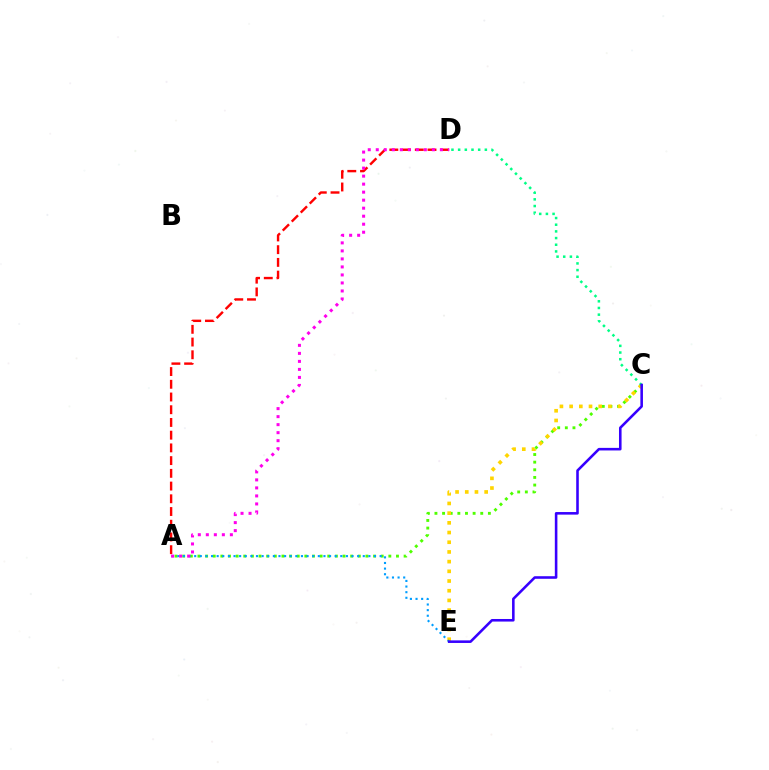{('A', 'D'): [{'color': '#ff0000', 'line_style': 'dashed', 'thickness': 1.73}, {'color': '#ff00ed', 'line_style': 'dotted', 'thickness': 2.18}], ('A', 'C'): [{'color': '#4fff00', 'line_style': 'dotted', 'thickness': 2.07}], ('C', 'E'): [{'color': '#ffd500', 'line_style': 'dotted', 'thickness': 2.63}, {'color': '#3700ff', 'line_style': 'solid', 'thickness': 1.86}], ('A', 'E'): [{'color': '#009eff', 'line_style': 'dotted', 'thickness': 1.53}], ('C', 'D'): [{'color': '#00ff86', 'line_style': 'dotted', 'thickness': 1.81}]}